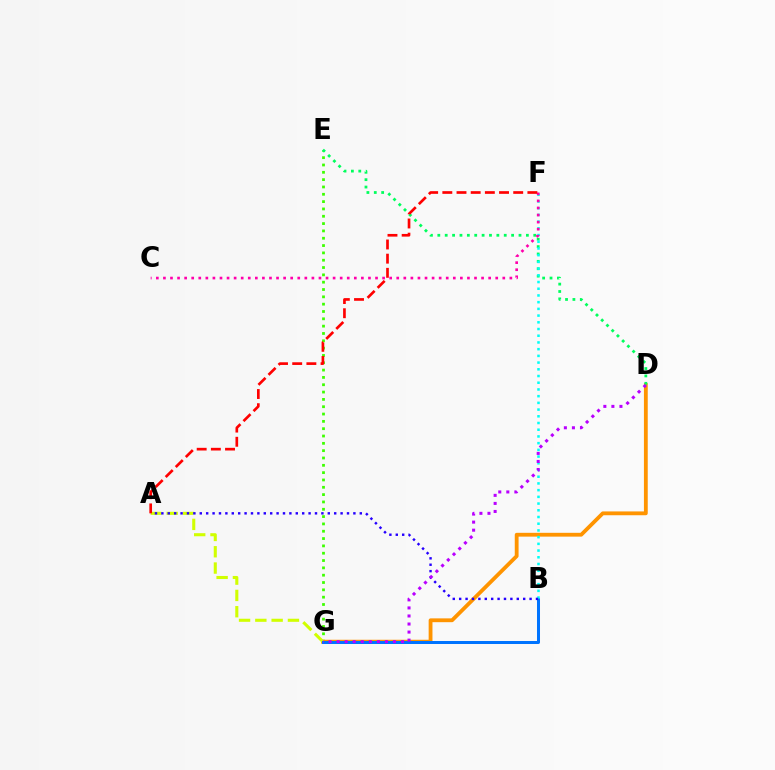{('E', 'G'): [{'color': '#3dff00', 'line_style': 'dotted', 'thickness': 1.99}], ('D', 'G'): [{'color': '#ff9400', 'line_style': 'solid', 'thickness': 2.74}, {'color': '#b900ff', 'line_style': 'dotted', 'thickness': 2.19}], ('A', 'G'): [{'color': '#d1ff00', 'line_style': 'dashed', 'thickness': 2.21}], ('B', 'G'): [{'color': '#0074ff', 'line_style': 'solid', 'thickness': 2.17}], ('D', 'E'): [{'color': '#00ff5c', 'line_style': 'dotted', 'thickness': 2.01}], ('B', 'F'): [{'color': '#00fff6', 'line_style': 'dotted', 'thickness': 1.82}], ('C', 'F'): [{'color': '#ff00ac', 'line_style': 'dotted', 'thickness': 1.92}], ('A', 'B'): [{'color': '#2500ff', 'line_style': 'dotted', 'thickness': 1.74}], ('A', 'F'): [{'color': '#ff0000', 'line_style': 'dashed', 'thickness': 1.93}]}